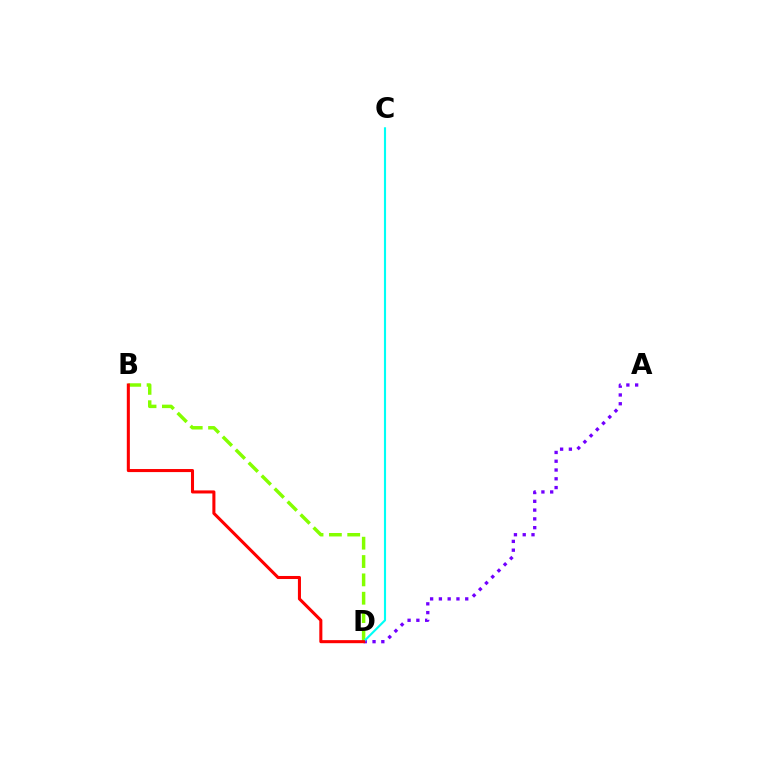{('B', 'D'): [{'color': '#84ff00', 'line_style': 'dashed', 'thickness': 2.49}, {'color': '#ff0000', 'line_style': 'solid', 'thickness': 2.2}], ('A', 'D'): [{'color': '#7200ff', 'line_style': 'dotted', 'thickness': 2.39}], ('C', 'D'): [{'color': '#00fff6', 'line_style': 'solid', 'thickness': 1.53}]}